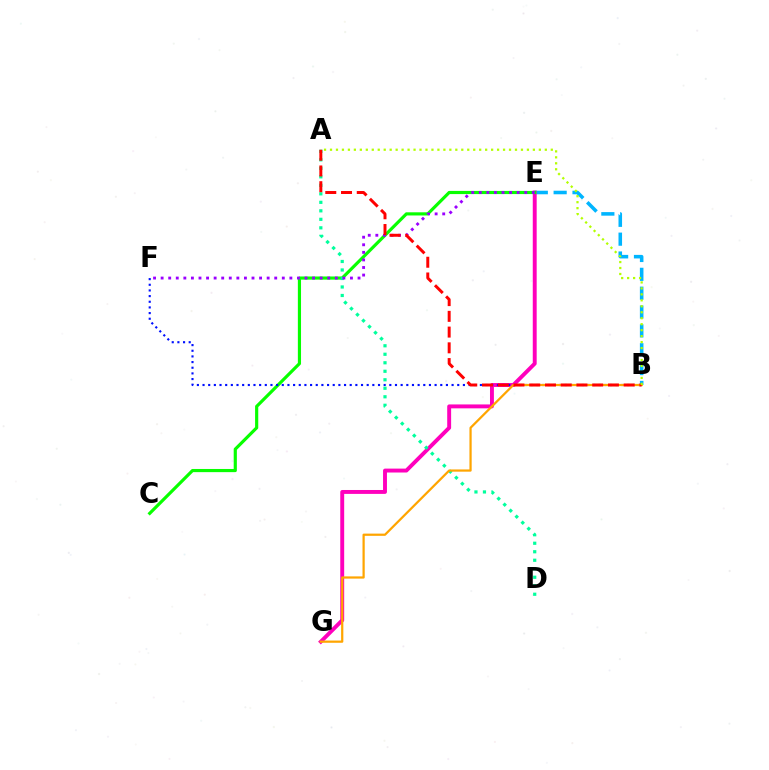{('B', 'E'): [{'color': '#00b5ff', 'line_style': 'dashed', 'thickness': 2.56}], ('E', 'G'): [{'color': '#ff00bd', 'line_style': 'solid', 'thickness': 2.81}], ('C', 'E'): [{'color': '#08ff00', 'line_style': 'solid', 'thickness': 2.28}], ('B', 'F'): [{'color': '#0010ff', 'line_style': 'dotted', 'thickness': 1.54}], ('A', 'D'): [{'color': '#00ff9d', 'line_style': 'dotted', 'thickness': 2.31}], ('E', 'F'): [{'color': '#9b00ff', 'line_style': 'dotted', 'thickness': 2.06}], ('B', 'G'): [{'color': '#ffa500', 'line_style': 'solid', 'thickness': 1.6}], ('A', 'B'): [{'color': '#ff0000', 'line_style': 'dashed', 'thickness': 2.14}, {'color': '#b3ff00', 'line_style': 'dotted', 'thickness': 1.62}]}